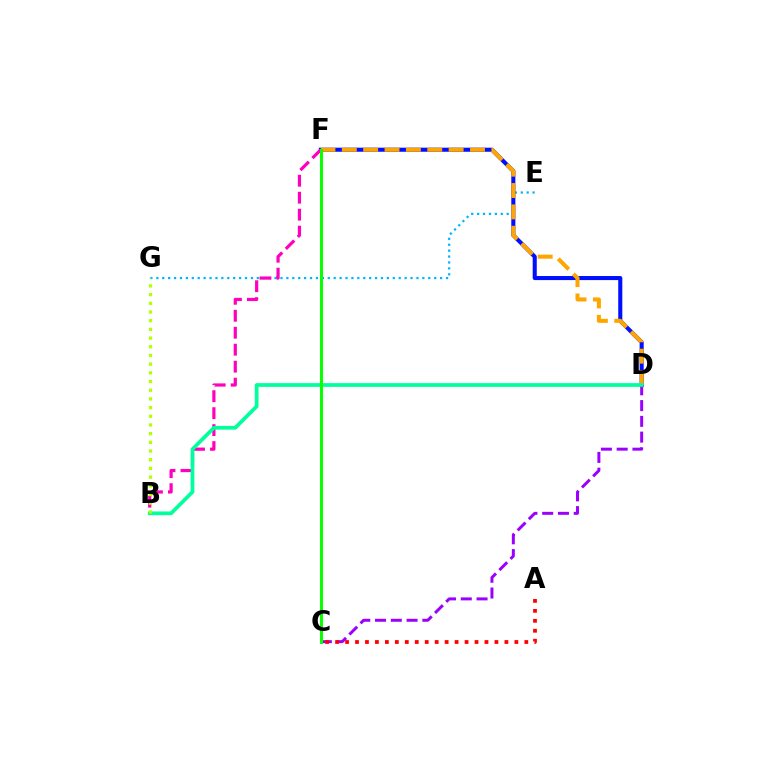{('E', 'G'): [{'color': '#00b5ff', 'line_style': 'dotted', 'thickness': 1.61}], ('D', 'F'): [{'color': '#0010ff', 'line_style': 'solid', 'thickness': 2.93}, {'color': '#ffa500', 'line_style': 'dashed', 'thickness': 2.9}], ('C', 'D'): [{'color': '#9b00ff', 'line_style': 'dashed', 'thickness': 2.14}], ('A', 'C'): [{'color': '#ff0000', 'line_style': 'dotted', 'thickness': 2.71}], ('B', 'F'): [{'color': '#ff00bd', 'line_style': 'dashed', 'thickness': 2.31}], ('B', 'D'): [{'color': '#00ff9d', 'line_style': 'solid', 'thickness': 2.68}], ('B', 'G'): [{'color': '#b3ff00', 'line_style': 'dotted', 'thickness': 2.36}], ('C', 'F'): [{'color': '#08ff00', 'line_style': 'solid', 'thickness': 2.19}]}